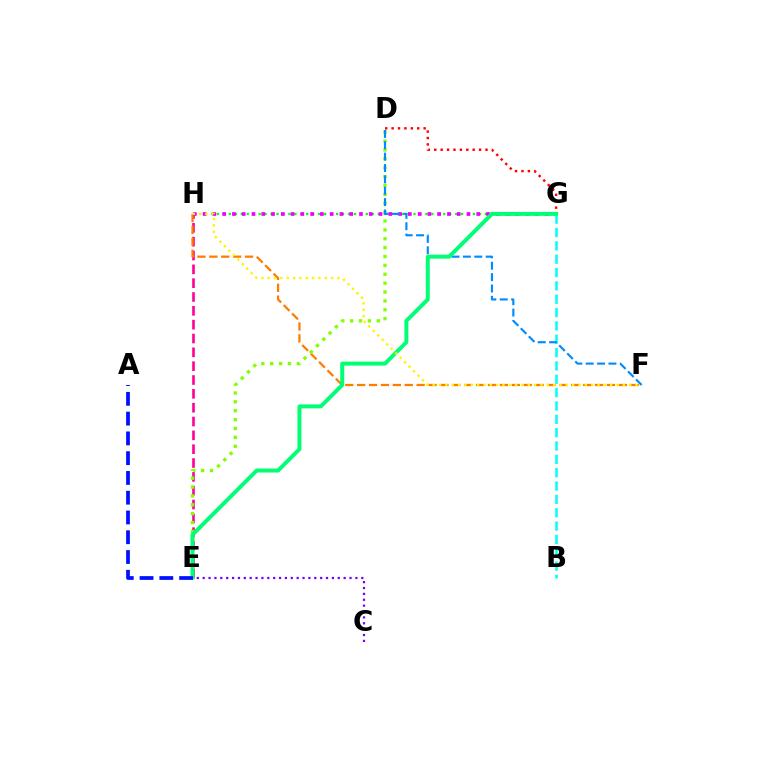{('G', 'H'): [{'color': '#08ff00', 'line_style': 'dotted', 'thickness': 1.62}, {'color': '#ee00ff', 'line_style': 'dotted', 'thickness': 2.66}], ('E', 'H'): [{'color': '#ff0094', 'line_style': 'dashed', 'thickness': 1.88}], ('F', 'H'): [{'color': '#ff7c00', 'line_style': 'dashed', 'thickness': 1.62}, {'color': '#fcf500', 'line_style': 'dotted', 'thickness': 1.72}], ('B', 'G'): [{'color': '#00fff6', 'line_style': 'dashed', 'thickness': 1.81}], ('D', 'E'): [{'color': '#84ff00', 'line_style': 'dotted', 'thickness': 2.41}], ('D', 'G'): [{'color': '#ff0000', 'line_style': 'dotted', 'thickness': 1.74}], ('D', 'F'): [{'color': '#008cff', 'line_style': 'dashed', 'thickness': 1.54}], ('E', 'G'): [{'color': '#00ff74', 'line_style': 'solid', 'thickness': 2.85}], ('C', 'E'): [{'color': '#7200ff', 'line_style': 'dotted', 'thickness': 1.6}], ('A', 'E'): [{'color': '#0010ff', 'line_style': 'dashed', 'thickness': 2.69}]}